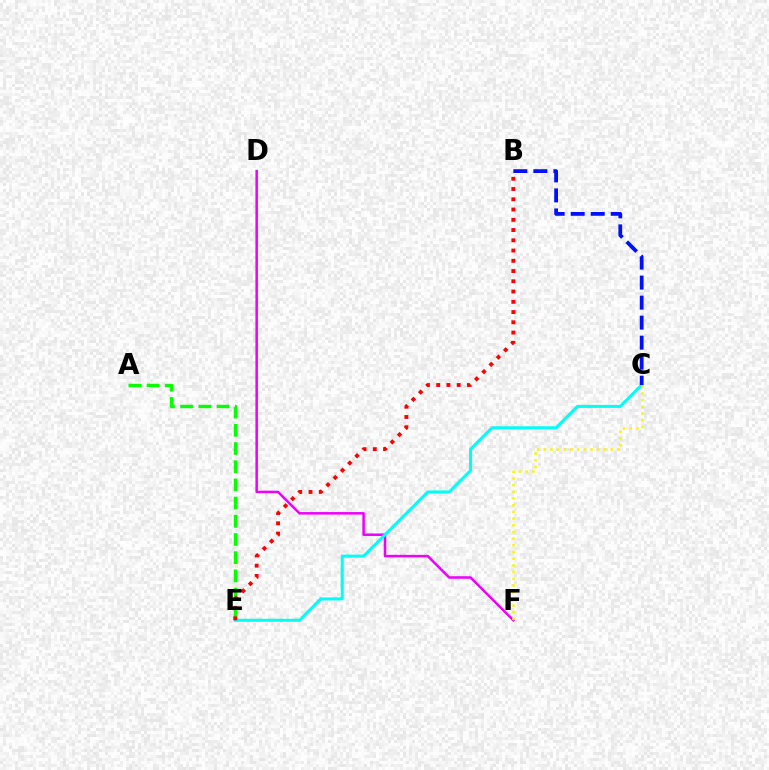{('D', 'F'): [{'color': '#ee00ff', 'line_style': 'solid', 'thickness': 1.82}], ('C', 'E'): [{'color': '#00fff6', 'line_style': 'solid', 'thickness': 2.19}], ('C', 'F'): [{'color': '#fcf500', 'line_style': 'dotted', 'thickness': 1.82}], ('A', 'E'): [{'color': '#08ff00', 'line_style': 'dashed', 'thickness': 2.47}], ('B', 'E'): [{'color': '#ff0000', 'line_style': 'dotted', 'thickness': 2.79}], ('B', 'C'): [{'color': '#0010ff', 'line_style': 'dashed', 'thickness': 2.72}]}